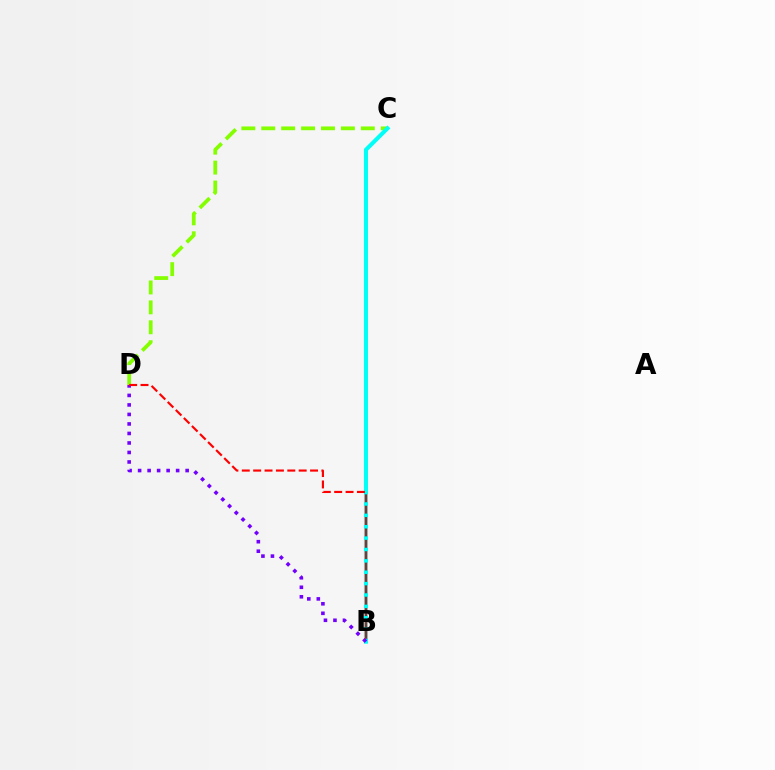{('C', 'D'): [{'color': '#84ff00', 'line_style': 'dashed', 'thickness': 2.71}], ('B', 'C'): [{'color': '#00fff6', 'line_style': 'solid', 'thickness': 2.92}], ('B', 'D'): [{'color': '#7200ff', 'line_style': 'dotted', 'thickness': 2.58}, {'color': '#ff0000', 'line_style': 'dashed', 'thickness': 1.55}]}